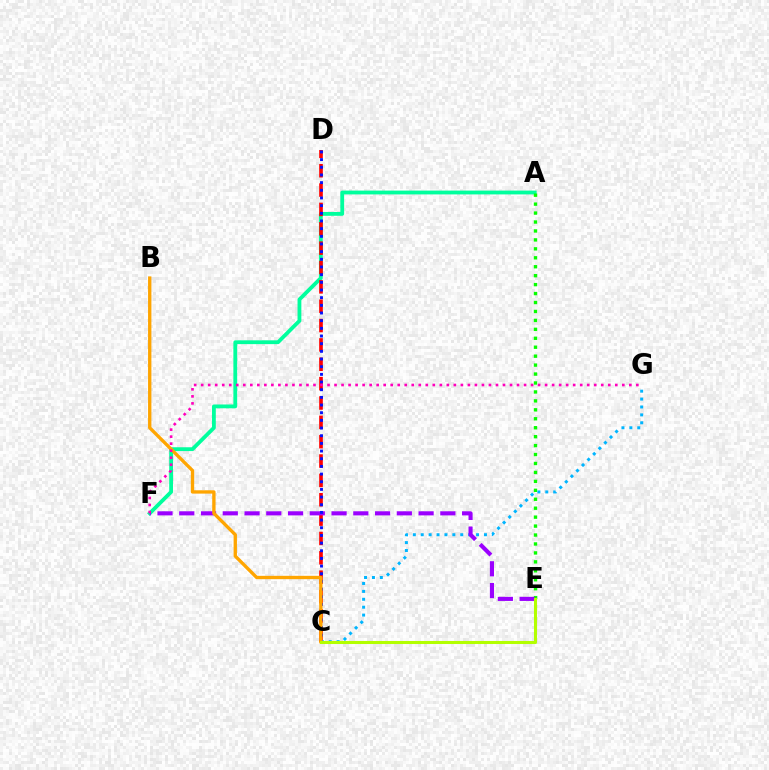{('A', 'F'): [{'color': '#00ff9d', 'line_style': 'solid', 'thickness': 2.74}], ('A', 'E'): [{'color': '#08ff00', 'line_style': 'dotted', 'thickness': 2.43}], ('C', 'D'): [{'color': '#ff0000', 'line_style': 'dashed', 'thickness': 2.63}, {'color': '#0010ff', 'line_style': 'dotted', 'thickness': 2.08}], ('C', 'G'): [{'color': '#00b5ff', 'line_style': 'dotted', 'thickness': 2.15}], ('E', 'F'): [{'color': '#9b00ff', 'line_style': 'dashed', 'thickness': 2.96}], ('B', 'C'): [{'color': '#ffa500', 'line_style': 'solid', 'thickness': 2.41}], ('F', 'G'): [{'color': '#ff00bd', 'line_style': 'dotted', 'thickness': 1.91}], ('C', 'E'): [{'color': '#b3ff00', 'line_style': 'solid', 'thickness': 2.2}]}